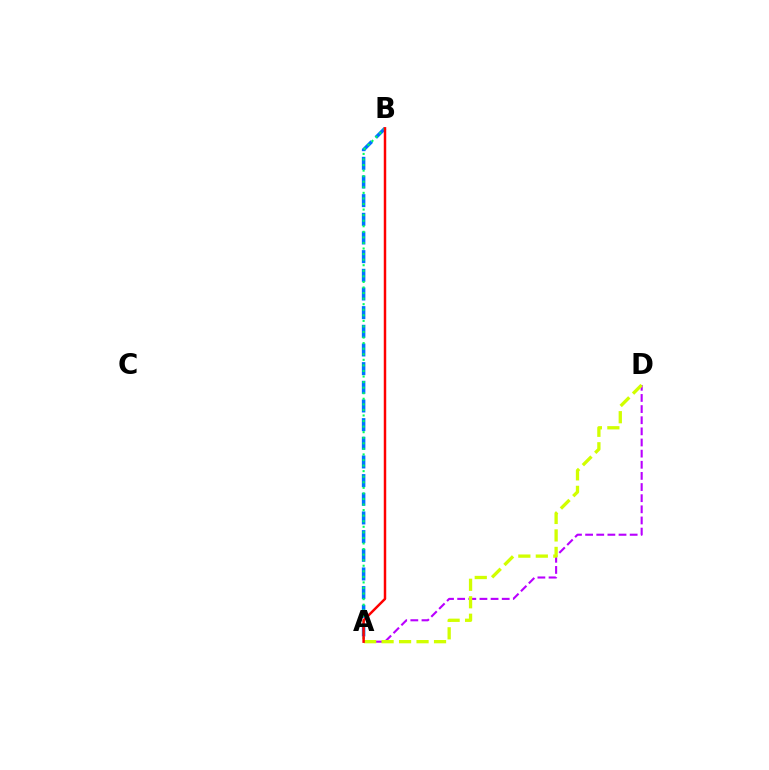{('A', 'B'): [{'color': '#0074ff', 'line_style': 'dashed', 'thickness': 2.54}, {'color': '#00ff5c', 'line_style': 'dotted', 'thickness': 1.51}, {'color': '#ff0000', 'line_style': 'solid', 'thickness': 1.78}], ('A', 'D'): [{'color': '#b900ff', 'line_style': 'dashed', 'thickness': 1.51}, {'color': '#d1ff00', 'line_style': 'dashed', 'thickness': 2.37}]}